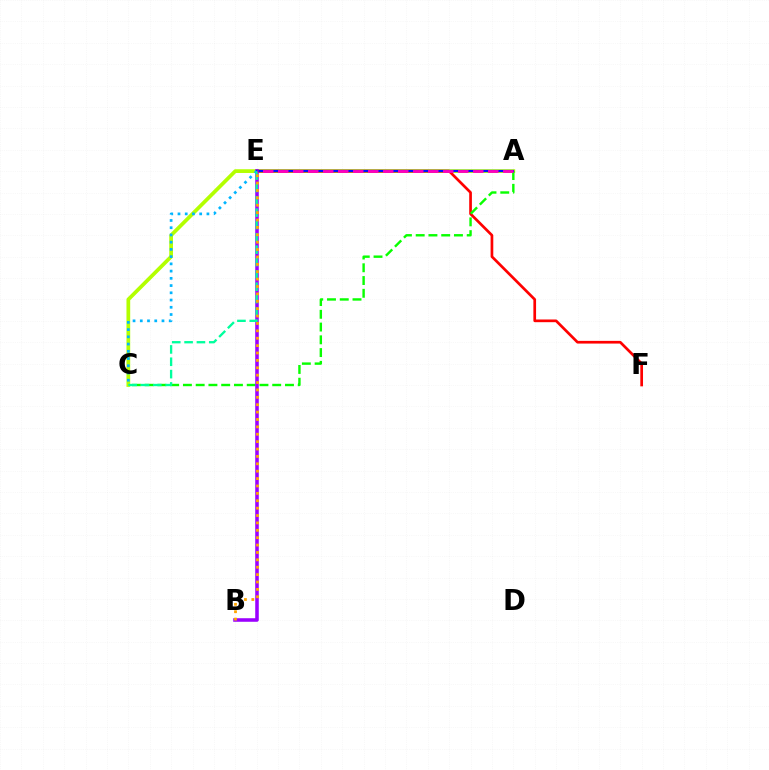{('A', 'C'): [{'color': '#b3ff00', 'line_style': 'solid', 'thickness': 2.69}, {'color': '#08ff00', 'line_style': 'dashed', 'thickness': 1.73}], ('E', 'F'): [{'color': '#ff0000', 'line_style': 'solid', 'thickness': 1.94}], ('B', 'E'): [{'color': '#9b00ff', 'line_style': 'solid', 'thickness': 2.56}, {'color': '#ffa500', 'line_style': 'dotted', 'thickness': 2.01}], ('A', 'E'): [{'color': '#0010ff', 'line_style': 'solid', 'thickness': 1.62}, {'color': '#ff00bd', 'line_style': 'dashed', 'thickness': 2.04}], ('C', 'E'): [{'color': '#00b5ff', 'line_style': 'dotted', 'thickness': 1.97}, {'color': '#00ff9d', 'line_style': 'dashed', 'thickness': 1.68}]}